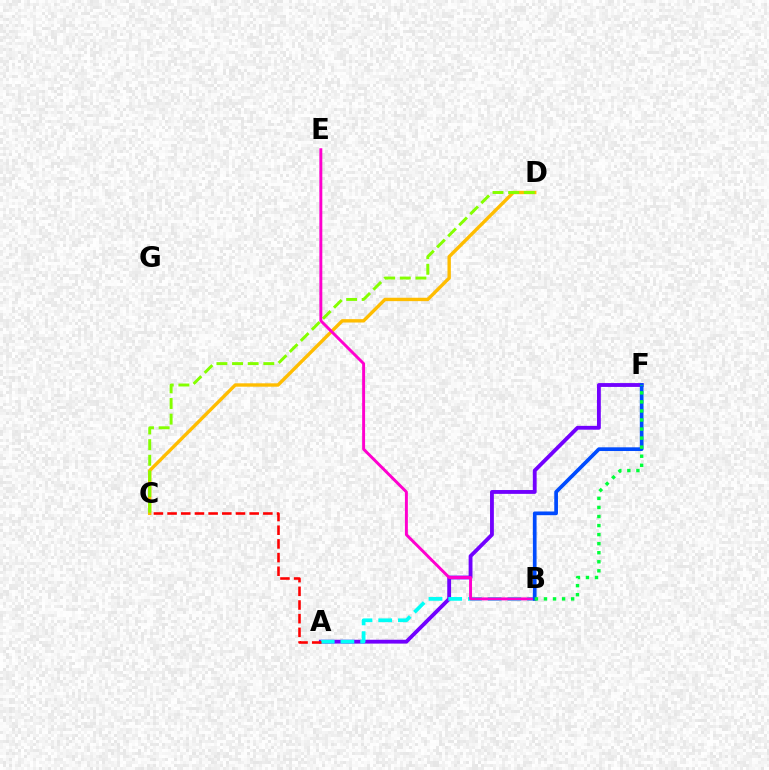{('C', 'D'): [{'color': '#ffbd00', 'line_style': 'solid', 'thickness': 2.43}, {'color': '#84ff00', 'line_style': 'dashed', 'thickness': 2.12}], ('A', 'F'): [{'color': '#7200ff', 'line_style': 'solid', 'thickness': 2.76}], ('A', 'B'): [{'color': '#00fff6', 'line_style': 'dashed', 'thickness': 2.68}], ('B', 'E'): [{'color': '#ff00cf', 'line_style': 'solid', 'thickness': 2.11}], ('A', 'C'): [{'color': '#ff0000', 'line_style': 'dashed', 'thickness': 1.86}], ('B', 'F'): [{'color': '#004bff', 'line_style': 'solid', 'thickness': 2.66}, {'color': '#00ff39', 'line_style': 'dotted', 'thickness': 2.46}]}